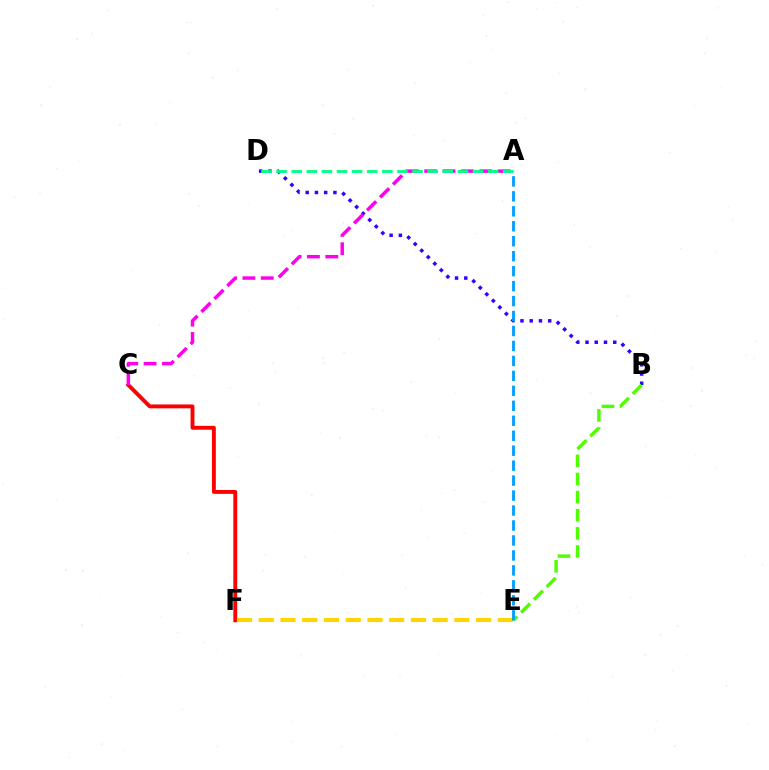{('C', 'F'): [{'color': '#ff0000', 'line_style': 'solid', 'thickness': 2.8}], ('B', 'D'): [{'color': '#3700ff', 'line_style': 'dotted', 'thickness': 2.51}], ('E', 'F'): [{'color': '#ffd500', 'line_style': 'dashed', 'thickness': 2.95}], ('B', 'E'): [{'color': '#4fff00', 'line_style': 'dashed', 'thickness': 2.46}], ('A', 'C'): [{'color': '#ff00ed', 'line_style': 'dashed', 'thickness': 2.49}], ('A', 'D'): [{'color': '#00ff86', 'line_style': 'dashed', 'thickness': 2.05}], ('A', 'E'): [{'color': '#009eff', 'line_style': 'dashed', 'thickness': 2.03}]}